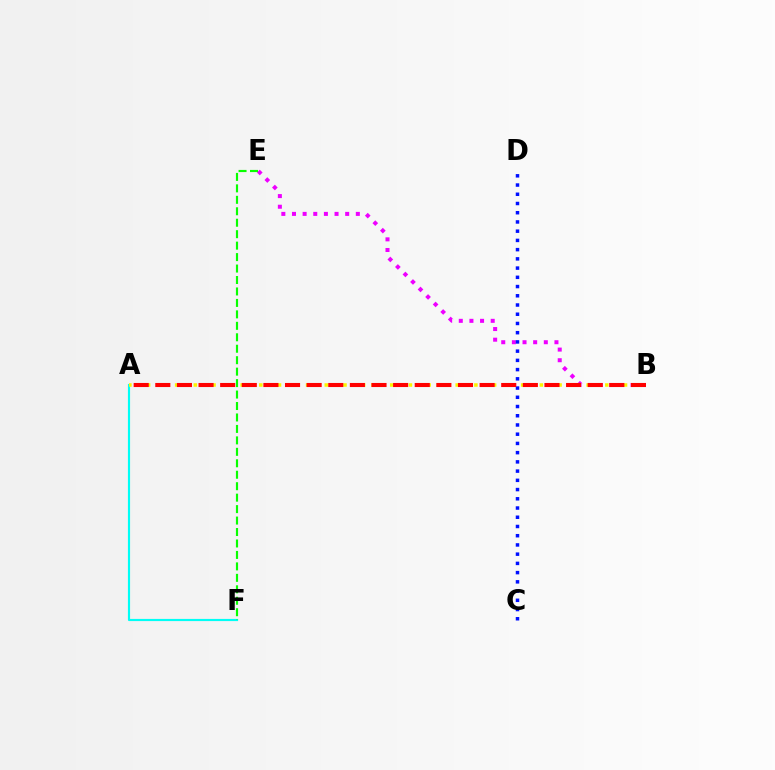{('B', 'E'): [{'color': '#ee00ff', 'line_style': 'dotted', 'thickness': 2.89}], ('A', 'F'): [{'color': '#00fff6', 'line_style': 'solid', 'thickness': 1.56}], ('A', 'B'): [{'color': '#fcf500', 'line_style': 'dotted', 'thickness': 2.54}, {'color': '#ff0000', 'line_style': 'dashed', 'thickness': 2.94}], ('C', 'D'): [{'color': '#0010ff', 'line_style': 'dotted', 'thickness': 2.51}], ('E', 'F'): [{'color': '#08ff00', 'line_style': 'dashed', 'thickness': 1.56}]}